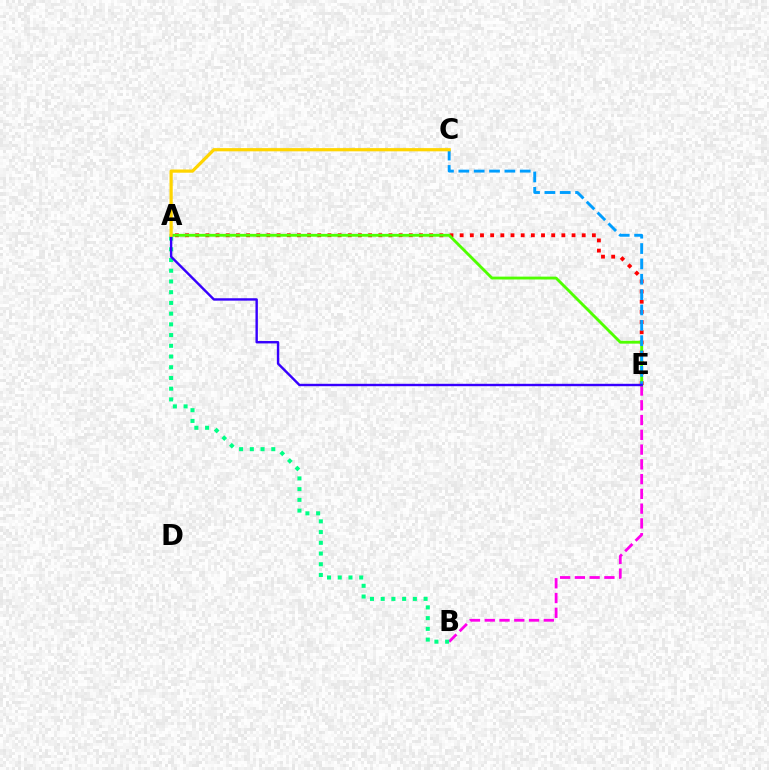{('A', 'E'): [{'color': '#ff0000', 'line_style': 'dotted', 'thickness': 2.76}, {'color': '#4fff00', 'line_style': 'solid', 'thickness': 2.05}, {'color': '#3700ff', 'line_style': 'solid', 'thickness': 1.73}], ('B', 'E'): [{'color': '#ff00ed', 'line_style': 'dashed', 'thickness': 2.01}], ('C', 'E'): [{'color': '#009eff', 'line_style': 'dashed', 'thickness': 2.08}], ('A', 'B'): [{'color': '#00ff86', 'line_style': 'dotted', 'thickness': 2.91}], ('A', 'C'): [{'color': '#ffd500', 'line_style': 'solid', 'thickness': 2.31}]}